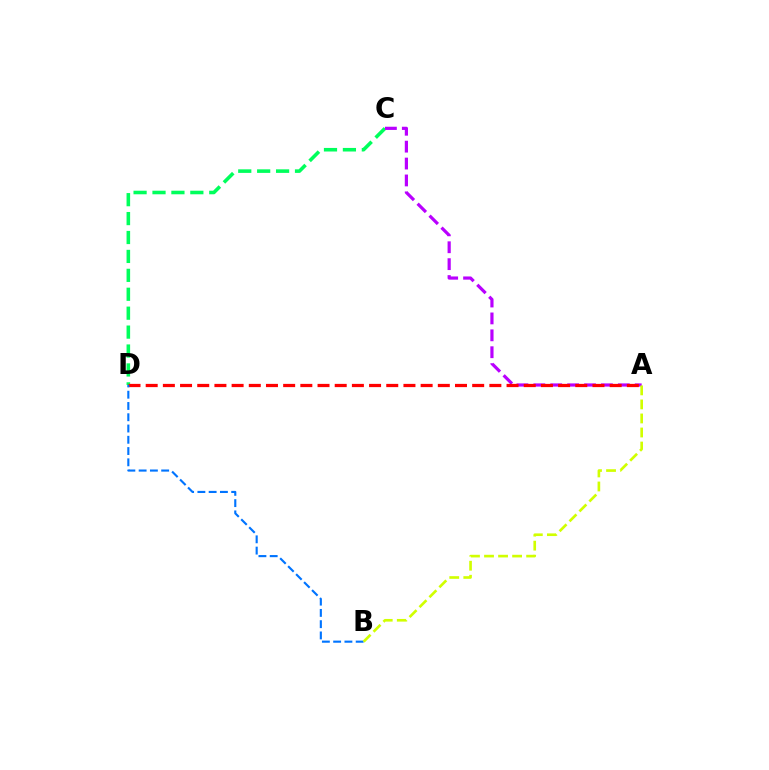{('C', 'D'): [{'color': '#00ff5c', 'line_style': 'dashed', 'thickness': 2.57}], ('A', 'C'): [{'color': '#b900ff', 'line_style': 'dashed', 'thickness': 2.3}], ('A', 'D'): [{'color': '#ff0000', 'line_style': 'dashed', 'thickness': 2.33}], ('B', 'D'): [{'color': '#0074ff', 'line_style': 'dashed', 'thickness': 1.53}], ('A', 'B'): [{'color': '#d1ff00', 'line_style': 'dashed', 'thickness': 1.91}]}